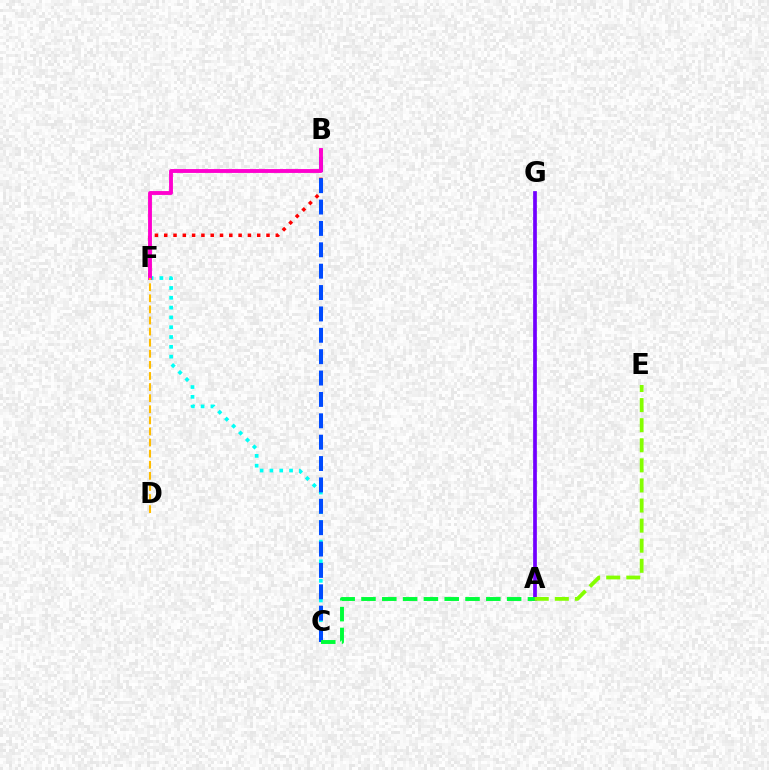{('C', 'F'): [{'color': '#00fff6', 'line_style': 'dotted', 'thickness': 2.67}], ('B', 'F'): [{'color': '#ff0000', 'line_style': 'dotted', 'thickness': 2.53}, {'color': '#ff00cf', 'line_style': 'solid', 'thickness': 2.78}], ('B', 'C'): [{'color': '#004bff', 'line_style': 'dashed', 'thickness': 2.9}], ('A', 'G'): [{'color': '#7200ff', 'line_style': 'solid', 'thickness': 2.68}], ('A', 'C'): [{'color': '#00ff39', 'line_style': 'dashed', 'thickness': 2.83}], ('A', 'E'): [{'color': '#84ff00', 'line_style': 'dashed', 'thickness': 2.73}], ('D', 'F'): [{'color': '#ffbd00', 'line_style': 'dashed', 'thickness': 1.51}]}